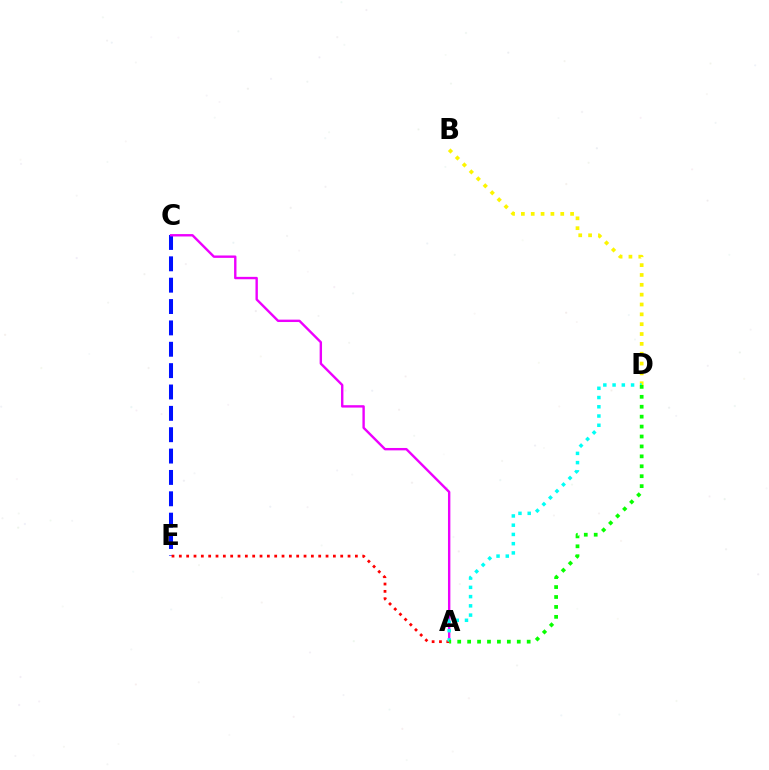{('B', 'D'): [{'color': '#fcf500', 'line_style': 'dotted', 'thickness': 2.67}], ('C', 'E'): [{'color': '#0010ff', 'line_style': 'dashed', 'thickness': 2.9}], ('A', 'C'): [{'color': '#ee00ff', 'line_style': 'solid', 'thickness': 1.72}], ('A', 'E'): [{'color': '#ff0000', 'line_style': 'dotted', 'thickness': 1.99}], ('A', 'D'): [{'color': '#00fff6', 'line_style': 'dotted', 'thickness': 2.51}, {'color': '#08ff00', 'line_style': 'dotted', 'thickness': 2.7}]}